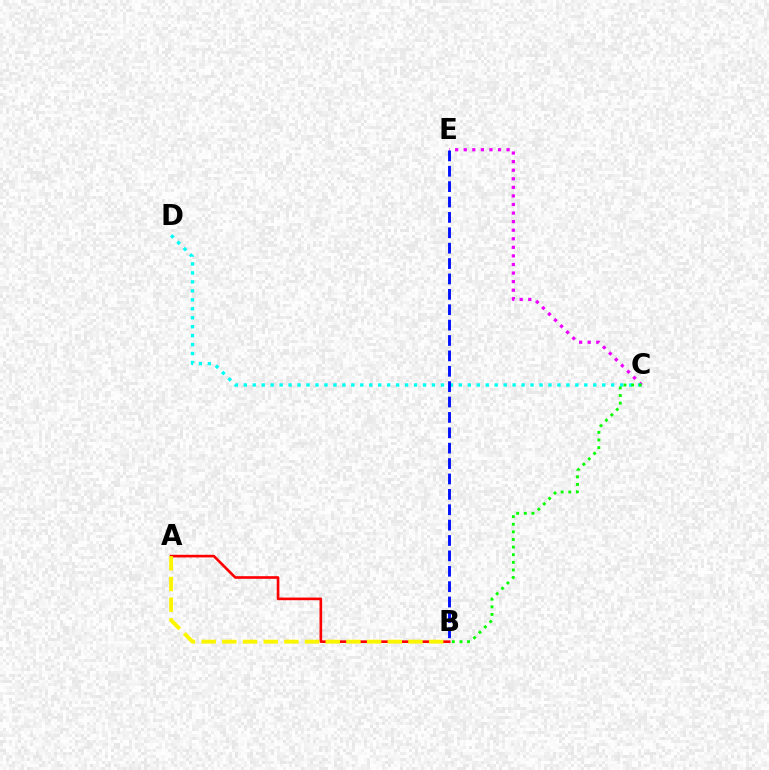{('A', 'B'): [{'color': '#ff0000', 'line_style': 'solid', 'thickness': 1.9}, {'color': '#fcf500', 'line_style': 'dashed', 'thickness': 2.81}], ('C', 'E'): [{'color': '#ee00ff', 'line_style': 'dotted', 'thickness': 2.33}], ('C', 'D'): [{'color': '#00fff6', 'line_style': 'dotted', 'thickness': 2.43}], ('B', 'E'): [{'color': '#0010ff', 'line_style': 'dashed', 'thickness': 2.09}], ('B', 'C'): [{'color': '#08ff00', 'line_style': 'dotted', 'thickness': 2.07}]}